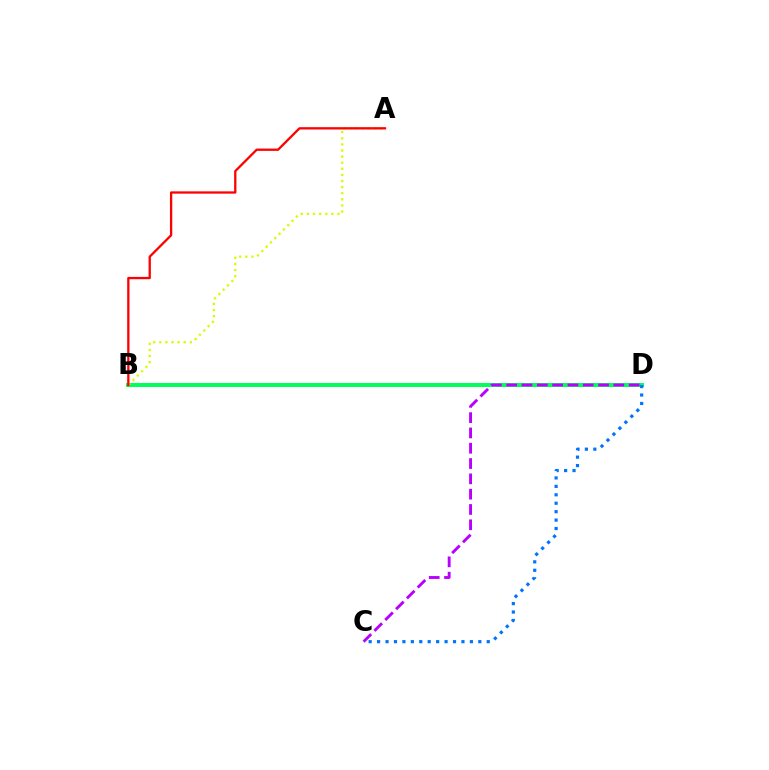{('B', 'D'): [{'color': '#00ff5c', 'line_style': 'solid', 'thickness': 2.86}], ('A', 'B'): [{'color': '#d1ff00', 'line_style': 'dotted', 'thickness': 1.66}, {'color': '#ff0000', 'line_style': 'solid', 'thickness': 1.66}], ('C', 'D'): [{'color': '#b900ff', 'line_style': 'dashed', 'thickness': 2.08}, {'color': '#0074ff', 'line_style': 'dotted', 'thickness': 2.29}]}